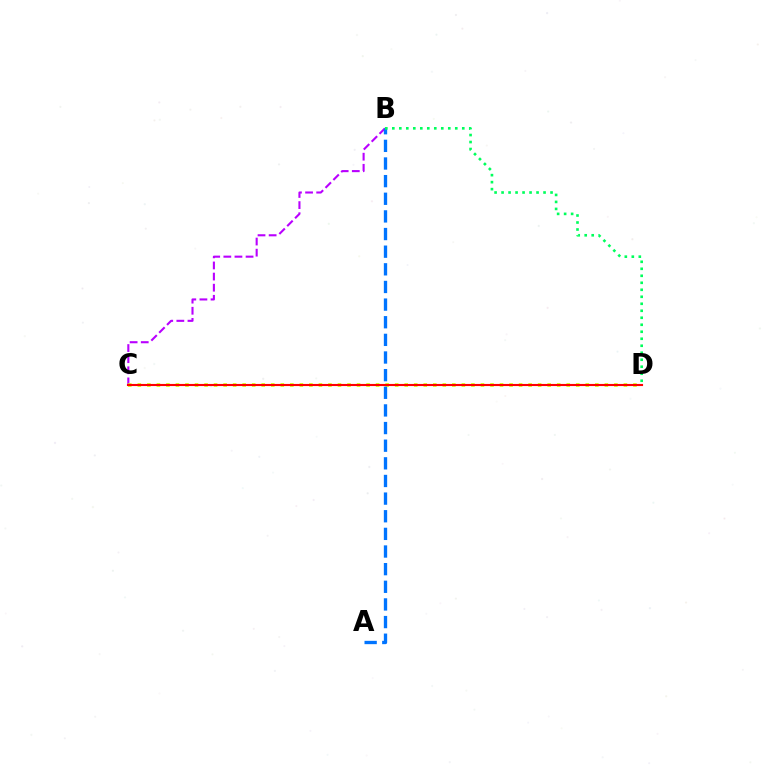{('B', 'C'): [{'color': '#b900ff', 'line_style': 'dashed', 'thickness': 1.51}], ('C', 'D'): [{'color': '#d1ff00', 'line_style': 'dotted', 'thickness': 2.59}, {'color': '#ff0000', 'line_style': 'solid', 'thickness': 1.52}], ('A', 'B'): [{'color': '#0074ff', 'line_style': 'dashed', 'thickness': 2.4}], ('B', 'D'): [{'color': '#00ff5c', 'line_style': 'dotted', 'thickness': 1.9}]}